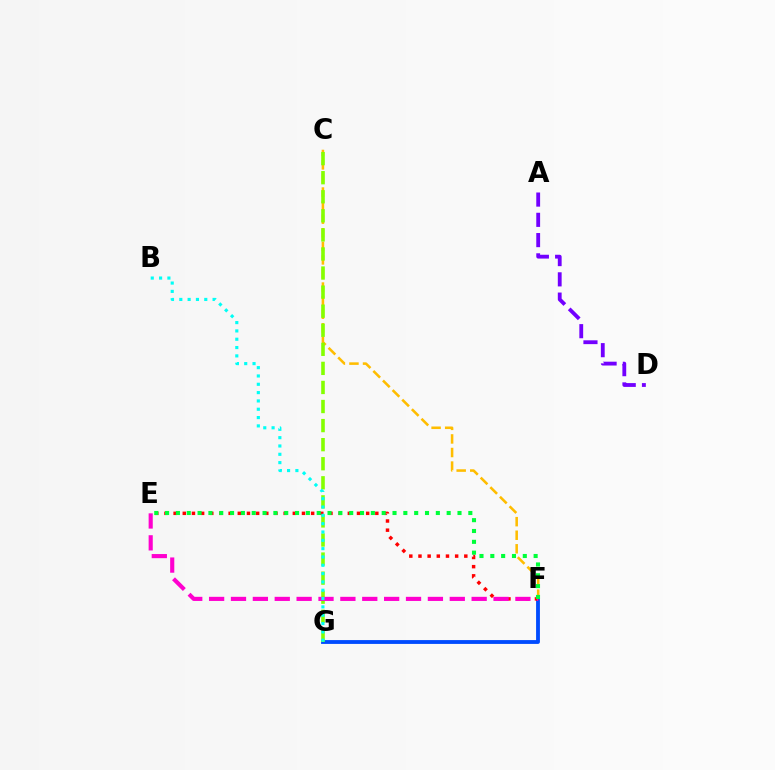{('C', 'F'): [{'color': '#ffbd00', 'line_style': 'dashed', 'thickness': 1.84}], ('F', 'G'): [{'color': '#004bff', 'line_style': 'solid', 'thickness': 2.76}], ('C', 'G'): [{'color': '#84ff00', 'line_style': 'dashed', 'thickness': 2.59}], ('E', 'F'): [{'color': '#ff0000', 'line_style': 'dotted', 'thickness': 2.49}, {'color': '#ff00cf', 'line_style': 'dashed', 'thickness': 2.97}, {'color': '#00ff39', 'line_style': 'dotted', 'thickness': 2.94}], ('A', 'D'): [{'color': '#7200ff', 'line_style': 'dashed', 'thickness': 2.75}], ('B', 'G'): [{'color': '#00fff6', 'line_style': 'dotted', 'thickness': 2.26}]}